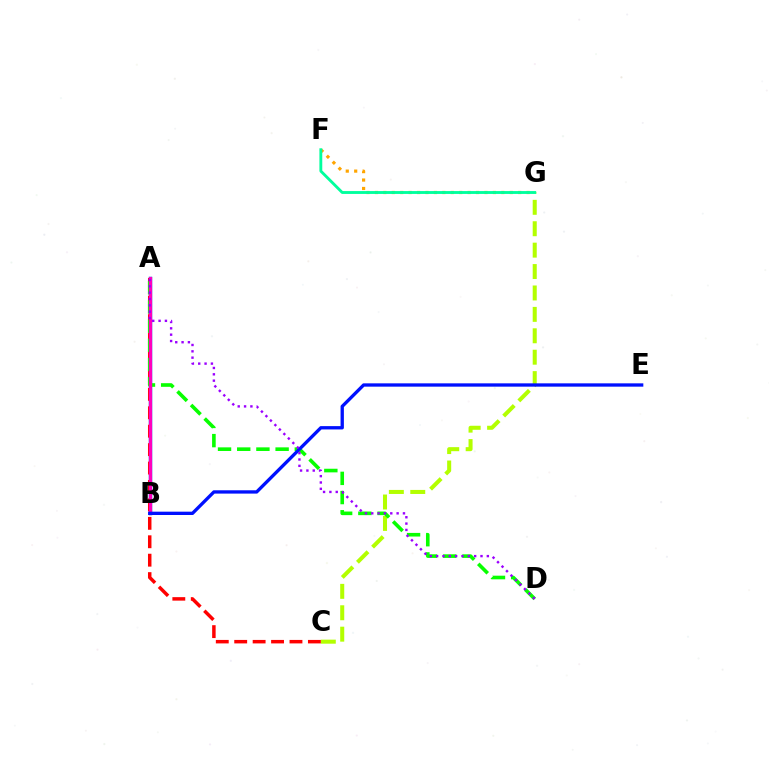{('F', 'G'): [{'color': '#ffa500', 'line_style': 'dotted', 'thickness': 2.29}, {'color': '#00ff9d', 'line_style': 'solid', 'thickness': 2.06}], ('C', 'G'): [{'color': '#b3ff00', 'line_style': 'dashed', 'thickness': 2.91}], ('A', 'B'): [{'color': '#00b5ff', 'line_style': 'solid', 'thickness': 2.52}, {'color': '#ff00bd', 'line_style': 'solid', 'thickness': 2.38}], ('A', 'C'): [{'color': '#ff0000', 'line_style': 'dashed', 'thickness': 2.5}], ('A', 'D'): [{'color': '#08ff00', 'line_style': 'dashed', 'thickness': 2.61}, {'color': '#9b00ff', 'line_style': 'dotted', 'thickness': 1.72}], ('B', 'E'): [{'color': '#0010ff', 'line_style': 'solid', 'thickness': 2.39}]}